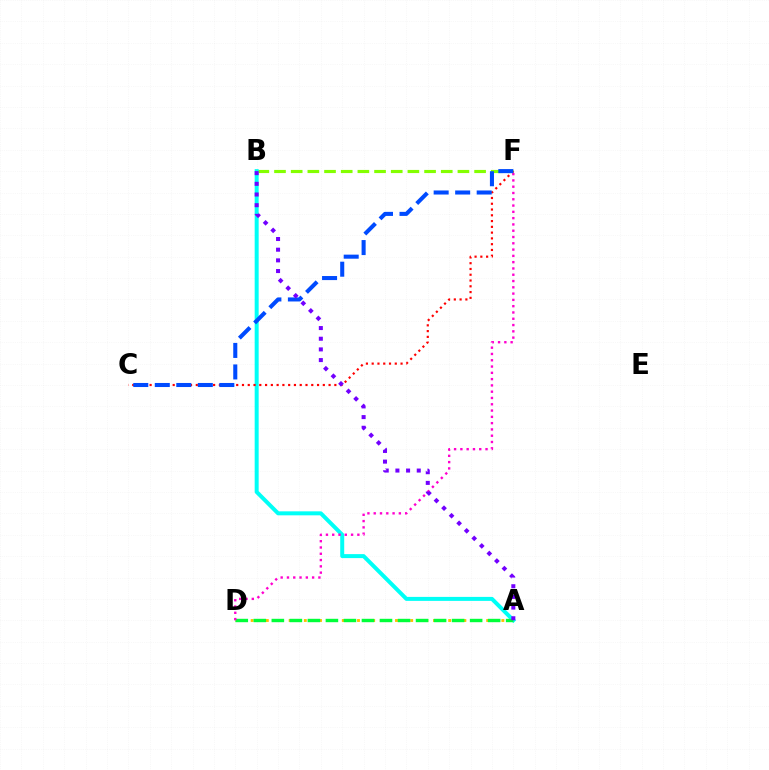{('B', 'F'): [{'color': '#84ff00', 'line_style': 'dashed', 'thickness': 2.27}], ('A', 'B'): [{'color': '#00fff6', 'line_style': 'solid', 'thickness': 2.87}, {'color': '#7200ff', 'line_style': 'dotted', 'thickness': 2.9}], ('A', 'D'): [{'color': '#ffbd00', 'line_style': 'dotted', 'thickness': 2.06}, {'color': '#00ff39', 'line_style': 'dashed', 'thickness': 2.45}], ('C', 'F'): [{'color': '#ff0000', 'line_style': 'dotted', 'thickness': 1.57}, {'color': '#004bff', 'line_style': 'dashed', 'thickness': 2.92}], ('D', 'F'): [{'color': '#ff00cf', 'line_style': 'dotted', 'thickness': 1.71}]}